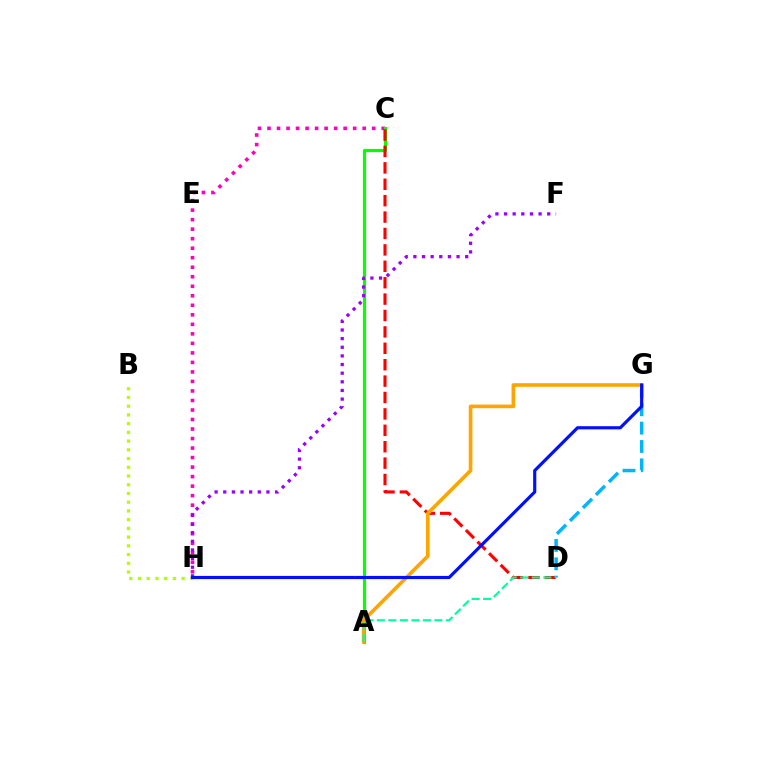{('C', 'H'): [{'color': '#ff00bd', 'line_style': 'dotted', 'thickness': 2.59}], ('A', 'C'): [{'color': '#08ff00', 'line_style': 'solid', 'thickness': 2.29}], ('C', 'D'): [{'color': '#ff0000', 'line_style': 'dashed', 'thickness': 2.23}], ('B', 'H'): [{'color': '#b3ff00', 'line_style': 'dotted', 'thickness': 2.37}], ('D', 'G'): [{'color': '#00b5ff', 'line_style': 'dashed', 'thickness': 2.49}], ('A', 'G'): [{'color': '#ffa500', 'line_style': 'solid', 'thickness': 2.61}], ('F', 'H'): [{'color': '#9b00ff', 'line_style': 'dotted', 'thickness': 2.35}], ('A', 'D'): [{'color': '#00ff9d', 'line_style': 'dashed', 'thickness': 1.56}], ('G', 'H'): [{'color': '#0010ff', 'line_style': 'solid', 'thickness': 2.28}]}